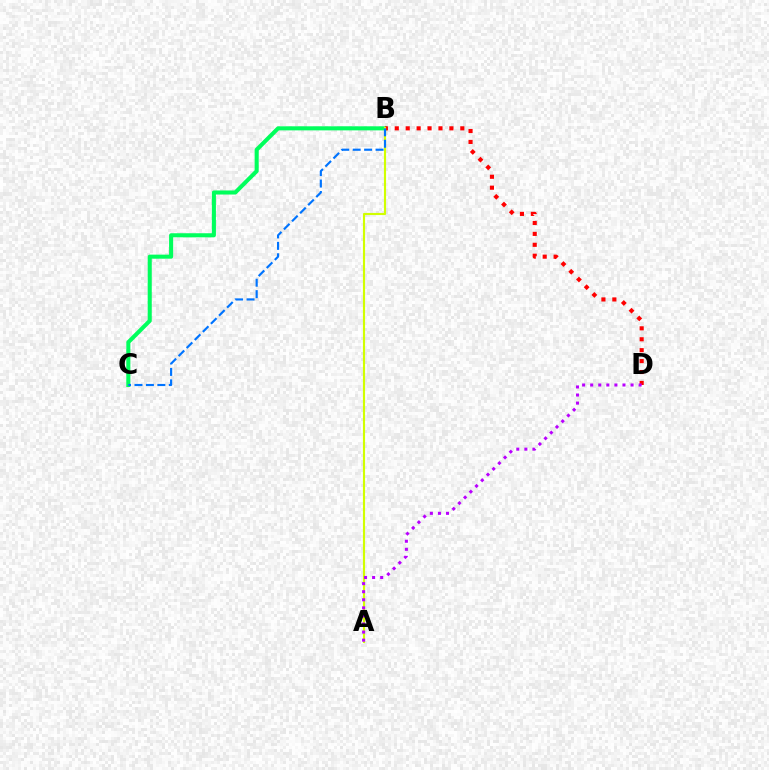{('B', 'C'): [{'color': '#00ff5c', 'line_style': 'solid', 'thickness': 2.93}, {'color': '#0074ff', 'line_style': 'dashed', 'thickness': 1.55}], ('B', 'D'): [{'color': '#ff0000', 'line_style': 'dotted', 'thickness': 2.97}], ('A', 'B'): [{'color': '#d1ff00', 'line_style': 'solid', 'thickness': 1.54}], ('A', 'D'): [{'color': '#b900ff', 'line_style': 'dotted', 'thickness': 2.19}]}